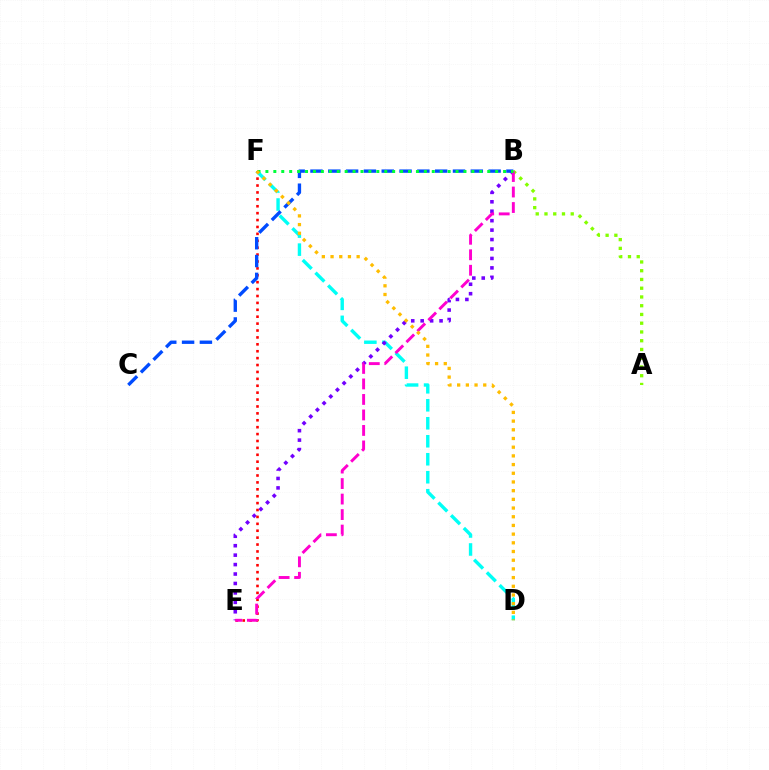{('D', 'F'): [{'color': '#00fff6', 'line_style': 'dashed', 'thickness': 2.44}, {'color': '#ffbd00', 'line_style': 'dotted', 'thickness': 2.36}], ('B', 'E'): [{'color': '#7200ff', 'line_style': 'dotted', 'thickness': 2.56}, {'color': '#ff00cf', 'line_style': 'dashed', 'thickness': 2.11}], ('A', 'B'): [{'color': '#84ff00', 'line_style': 'dotted', 'thickness': 2.38}], ('E', 'F'): [{'color': '#ff0000', 'line_style': 'dotted', 'thickness': 1.88}], ('B', 'C'): [{'color': '#004bff', 'line_style': 'dashed', 'thickness': 2.42}], ('B', 'F'): [{'color': '#00ff39', 'line_style': 'dotted', 'thickness': 2.15}]}